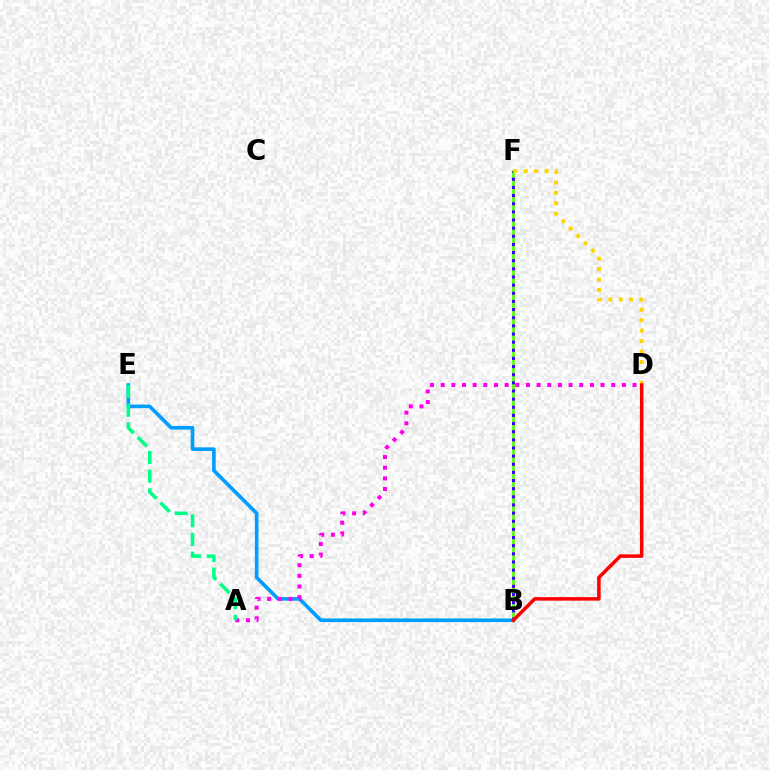{('B', 'E'): [{'color': '#009eff', 'line_style': 'solid', 'thickness': 2.62}], ('B', 'F'): [{'color': '#4fff00', 'line_style': 'solid', 'thickness': 1.92}, {'color': '#3700ff', 'line_style': 'dotted', 'thickness': 2.21}], ('A', 'D'): [{'color': '#ff00ed', 'line_style': 'dotted', 'thickness': 2.9}], ('D', 'F'): [{'color': '#ffd500', 'line_style': 'dotted', 'thickness': 2.83}], ('A', 'E'): [{'color': '#00ff86', 'line_style': 'dashed', 'thickness': 2.54}], ('B', 'D'): [{'color': '#ff0000', 'line_style': 'solid', 'thickness': 2.54}]}